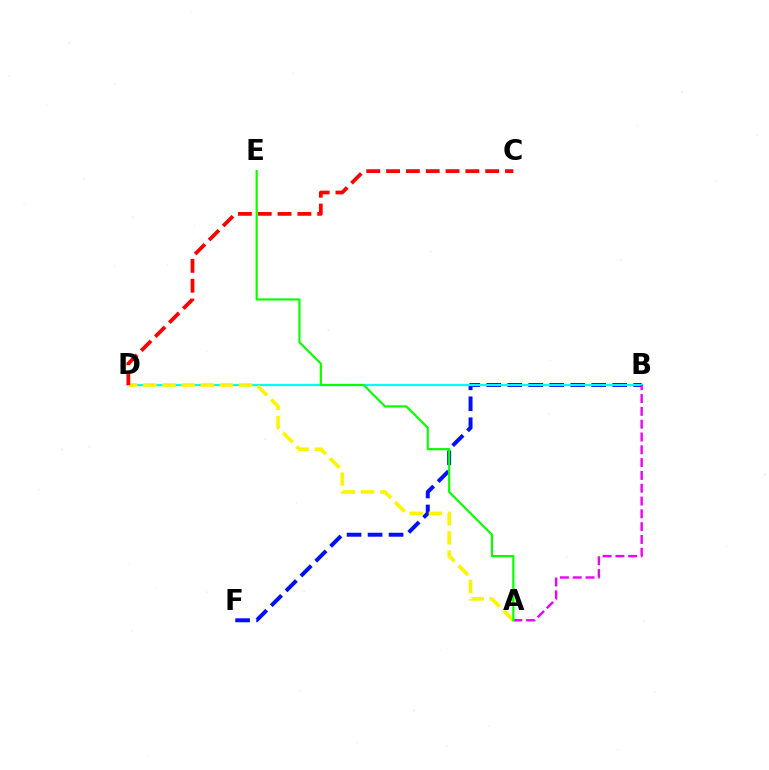{('B', 'F'): [{'color': '#0010ff', 'line_style': 'dashed', 'thickness': 2.85}], ('B', 'D'): [{'color': '#00fff6', 'line_style': 'solid', 'thickness': 1.58}], ('A', 'D'): [{'color': '#fcf500', 'line_style': 'dashed', 'thickness': 2.6}], ('C', 'D'): [{'color': '#ff0000', 'line_style': 'dashed', 'thickness': 2.69}], ('A', 'B'): [{'color': '#ee00ff', 'line_style': 'dashed', 'thickness': 1.74}], ('A', 'E'): [{'color': '#08ff00', 'line_style': 'solid', 'thickness': 1.57}]}